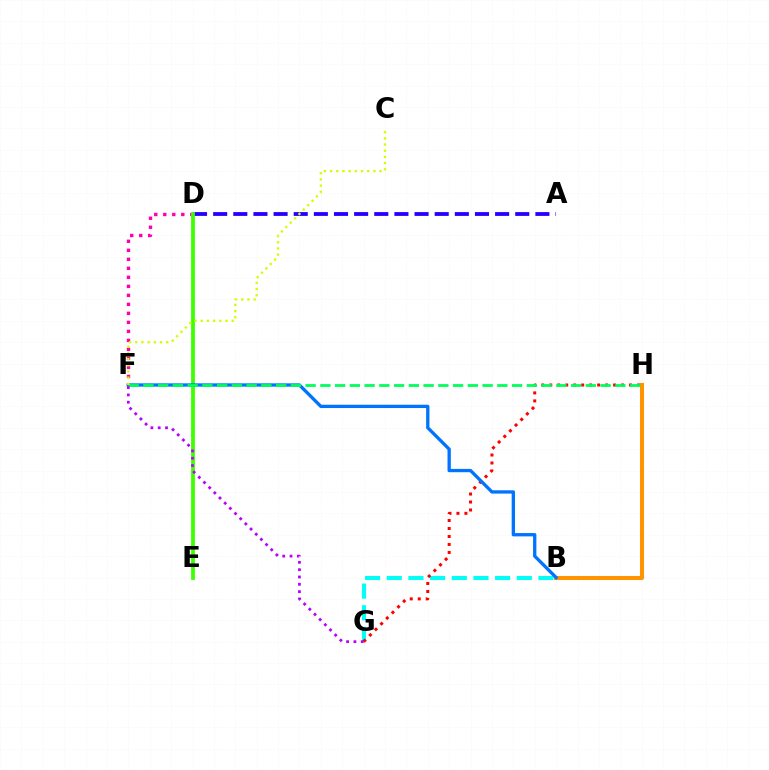{('A', 'D'): [{'color': '#2500ff', 'line_style': 'dashed', 'thickness': 2.74}], ('B', 'G'): [{'color': '#00fff6', 'line_style': 'dashed', 'thickness': 2.94}], ('B', 'H'): [{'color': '#ff9400', 'line_style': 'solid', 'thickness': 2.9}], ('D', 'F'): [{'color': '#ff00ac', 'line_style': 'dotted', 'thickness': 2.45}], ('D', 'E'): [{'color': '#3dff00', 'line_style': 'solid', 'thickness': 2.72}], ('G', 'H'): [{'color': '#ff0000', 'line_style': 'dotted', 'thickness': 2.17}], ('B', 'F'): [{'color': '#0074ff', 'line_style': 'solid', 'thickness': 2.39}], ('F', 'H'): [{'color': '#00ff5c', 'line_style': 'dashed', 'thickness': 2.0}], ('F', 'G'): [{'color': '#b900ff', 'line_style': 'dotted', 'thickness': 1.99}], ('C', 'F'): [{'color': '#d1ff00', 'line_style': 'dotted', 'thickness': 1.68}]}